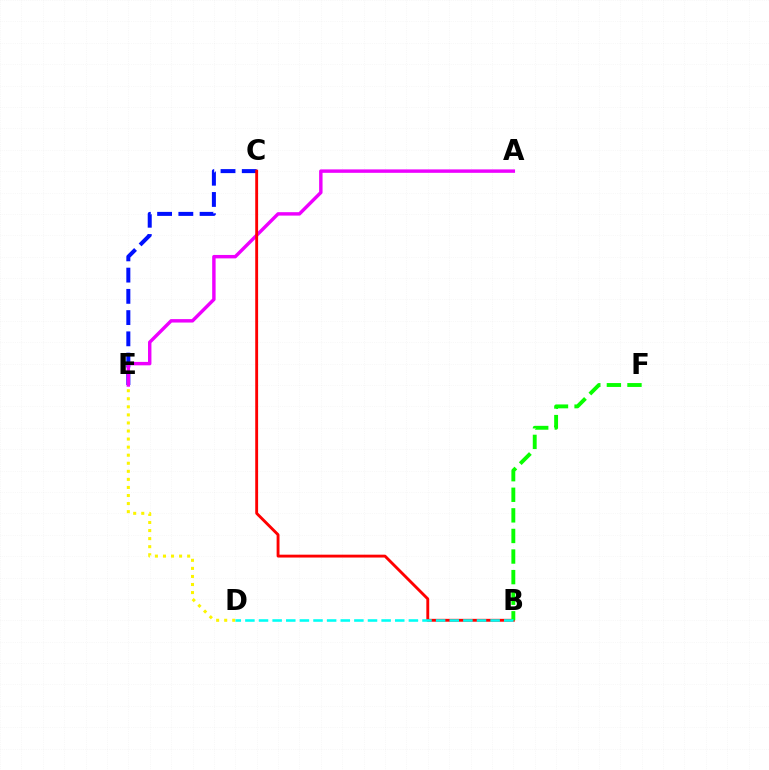{('C', 'E'): [{'color': '#0010ff', 'line_style': 'dashed', 'thickness': 2.89}], ('A', 'E'): [{'color': '#ee00ff', 'line_style': 'solid', 'thickness': 2.47}], ('B', 'C'): [{'color': '#ff0000', 'line_style': 'solid', 'thickness': 2.06}], ('D', 'E'): [{'color': '#fcf500', 'line_style': 'dotted', 'thickness': 2.19}], ('B', 'F'): [{'color': '#08ff00', 'line_style': 'dashed', 'thickness': 2.8}], ('B', 'D'): [{'color': '#00fff6', 'line_style': 'dashed', 'thickness': 1.85}]}